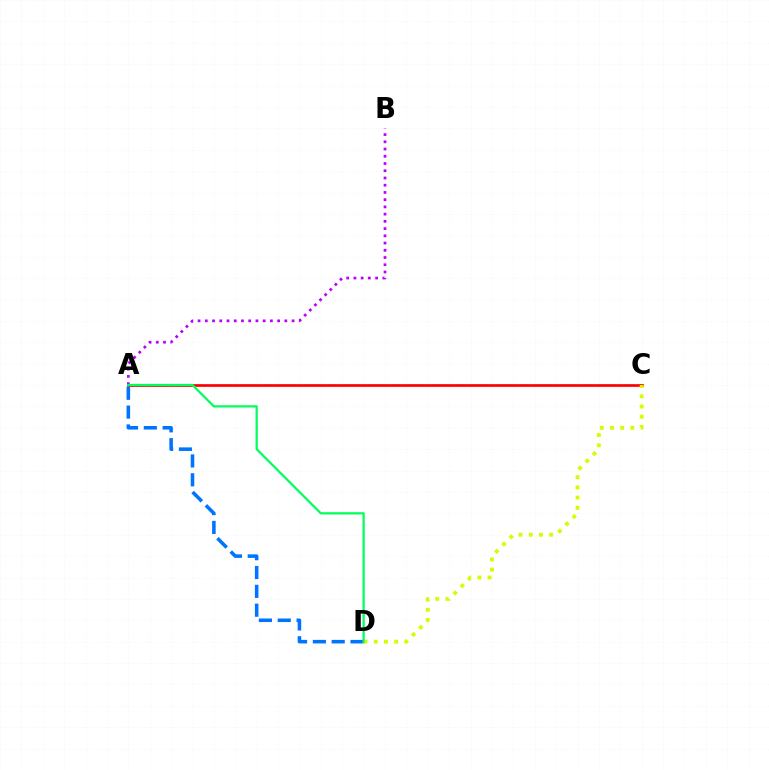{('A', 'C'): [{'color': '#ff0000', 'line_style': 'solid', 'thickness': 1.95}], ('C', 'D'): [{'color': '#d1ff00', 'line_style': 'dotted', 'thickness': 2.77}], ('A', 'B'): [{'color': '#b900ff', 'line_style': 'dotted', 'thickness': 1.96}], ('A', 'D'): [{'color': '#0074ff', 'line_style': 'dashed', 'thickness': 2.56}, {'color': '#00ff5c', 'line_style': 'solid', 'thickness': 1.62}]}